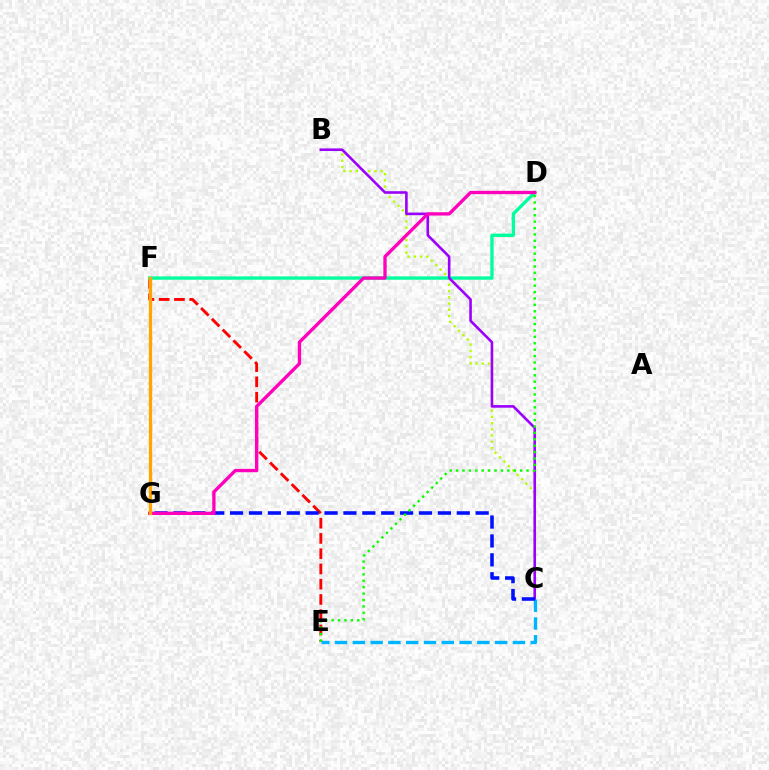{('E', 'F'): [{'color': '#ff0000', 'line_style': 'dashed', 'thickness': 2.07}], ('D', 'F'): [{'color': '#00ff9d', 'line_style': 'solid', 'thickness': 2.4}], ('B', 'C'): [{'color': '#b3ff00', 'line_style': 'dotted', 'thickness': 1.7}, {'color': '#9b00ff', 'line_style': 'solid', 'thickness': 1.87}], ('C', 'E'): [{'color': '#00b5ff', 'line_style': 'dashed', 'thickness': 2.42}], ('C', 'G'): [{'color': '#0010ff', 'line_style': 'dashed', 'thickness': 2.57}], ('D', 'G'): [{'color': '#ff00bd', 'line_style': 'solid', 'thickness': 2.39}], ('D', 'E'): [{'color': '#08ff00', 'line_style': 'dotted', 'thickness': 1.74}], ('F', 'G'): [{'color': '#ffa500', 'line_style': 'solid', 'thickness': 2.38}]}